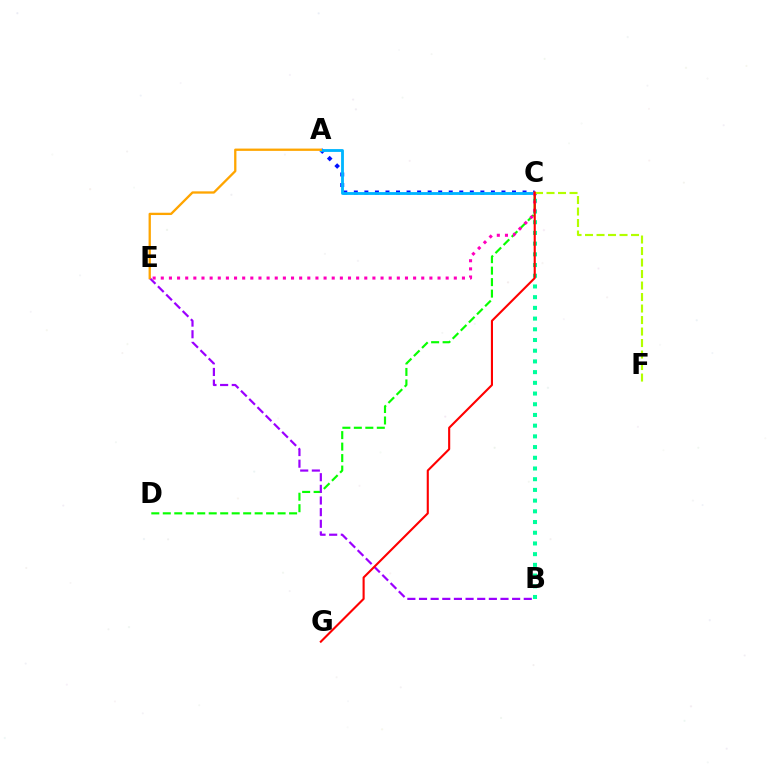{('C', 'D'): [{'color': '#08ff00', 'line_style': 'dashed', 'thickness': 1.56}], ('A', 'C'): [{'color': '#0010ff', 'line_style': 'dotted', 'thickness': 2.86}, {'color': '#00b5ff', 'line_style': 'solid', 'thickness': 2.04}], ('B', 'C'): [{'color': '#00ff9d', 'line_style': 'dotted', 'thickness': 2.91}], ('B', 'E'): [{'color': '#9b00ff', 'line_style': 'dashed', 'thickness': 1.58}], ('C', 'E'): [{'color': '#ff00bd', 'line_style': 'dotted', 'thickness': 2.21}], ('A', 'E'): [{'color': '#ffa500', 'line_style': 'solid', 'thickness': 1.66}], ('C', 'F'): [{'color': '#b3ff00', 'line_style': 'dashed', 'thickness': 1.56}], ('C', 'G'): [{'color': '#ff0000', 'line_style': 'solid', 'thickness': 1.52}]}